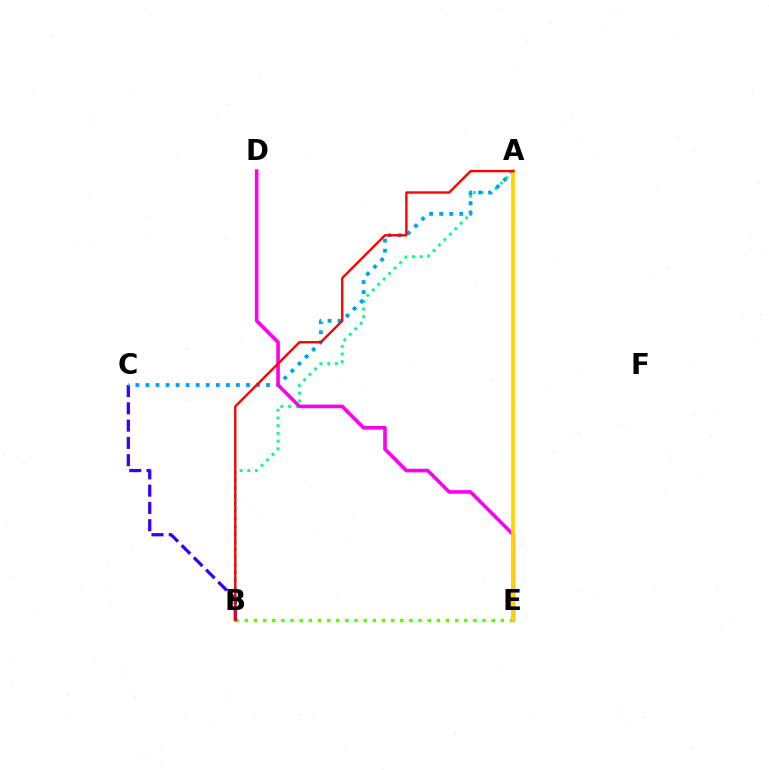{('A', 'B'): [{'color': '#00ff86', 'line_style': 'dotted', 'thickness': 2.09}, {'color': '#ff0000', 'line_style': 'solid', 'thickness': 1.71}], ('B', 'E'): [{'color': '#4fff00', 'line_style': 'dotted', 'thickness': 2.48}], ('B', 'C'): [{'color': '#3700ff', 'line_style': 'dashed', 'thickness': 2.35}], ('A', 'C'): [{'color': '#009eff', 'line_style': 'dotted', 'thickness': 2.73}], ('D', 'E'): [{'color': '#ff00ed', 'line_style': 'solid', 'thickness': 2.6}], ('A', 'E'): [{'color': '#ffd500', 'line_style': 'solid', 'thickness': 2.71}]}